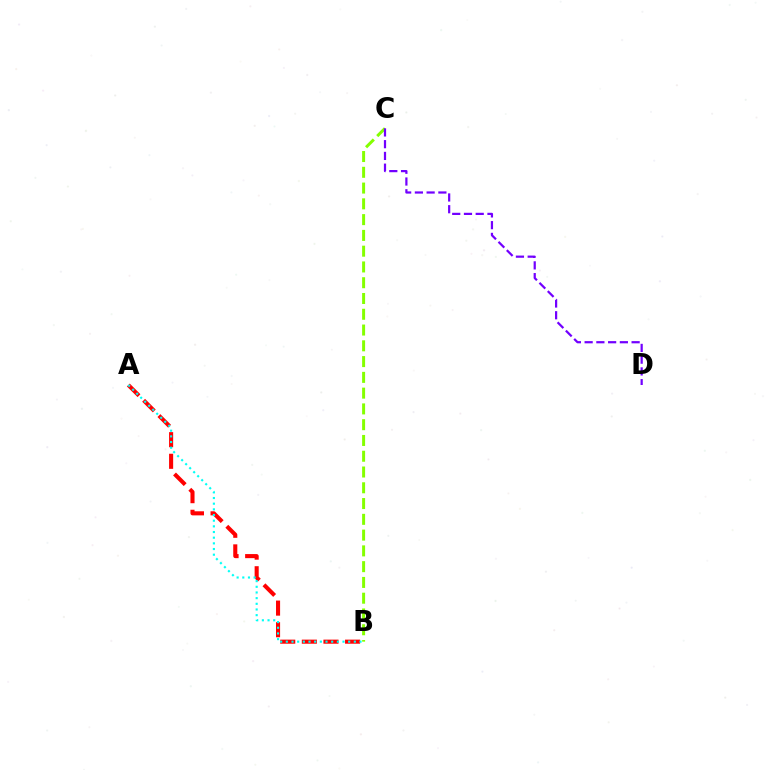{('A', 'B'): [{'color': '#ff0000', 'line_style': 'dashed', 'thickness': 2.94}, {'color': '#00fff6', 'line_style': 'dotted', 'thickness': 1.54}], ('B', 'C'): [{'color': '#84ff00', 'line_style': 'dashed', 'thickness': 2.14}], ('C', 'D'): [{'color': '#7200ff', 'line_style': 'dashed', 'thickness': 1.6}]}